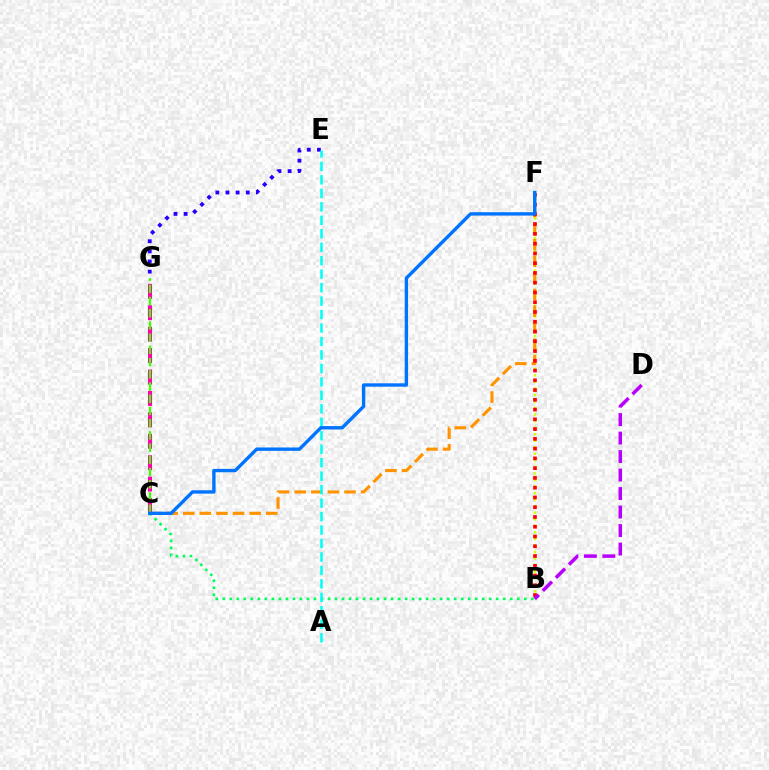{('B', 'C'): [{'color': '#00ff5c', 'line_style': 'dotted', 'thickness': 1.91}], ('B', 'F'): [{'color': '#d1ff00', 'line_style': 'dotted', 'thickness': 1.78}, {'color': '#ff0000', 'line_style': 'dotted', 'thickness': 2.65}], ('C', 'F'): [{'color': '#ff9400', 'line_style': 'dashed', 'thickness': 2.26}, {'color': '#0074ff', 'line_style': 'solid', 'thickness': 2.43}], ('C', 'G'): [{'color': '#ff00ac', 'line_style': 'dashed', 'thickness': 2.91}, {'color': '#3dff00', 'line_style': 'dashed', 'thickness': 1.66}], ('E', 'G'): [{'color': '#2500ff', 'line_style': 'dotted', 'thickness': 2.76}], ('A', 'E'): [{'color': '#00fff6', 'line_style': 'dashed', 'thickness': 1.83}], ('B', 'D'): [{'color': '#b900ff', 'line_style': 'dashed', 'thickness': 2.51}]}